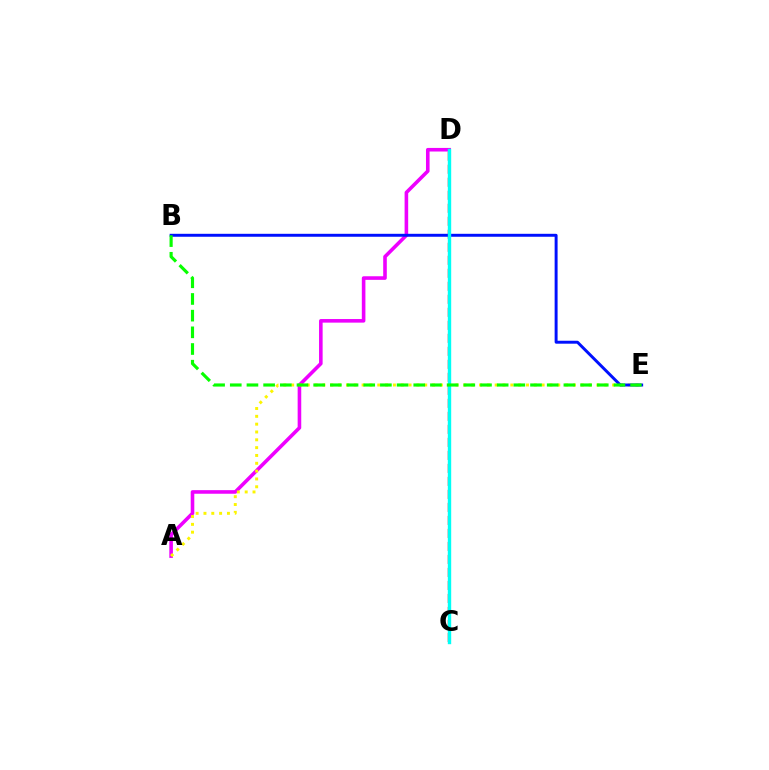{('C', 'D'): [{'color': '#ff0000', 'line_style': 'dashed', 'thickness': 1.77}, {'color': '#00fff6', 'line_style': 'solid', 'thickness': 2.44}], ('A', 'D'): [{'color': '#ee00ff', 'line_style': 'solid', 'thickness': 2.59}], ('A', 'E'): [{'color': '#fcf500', 'line_style': 'dotted', 'thickness': 2.13}], ('B', 'E'): [{'color': '#0010ff', 'line_style': 'solid', 'thickness': 2.12}, {'color': '#08ff00', 'line_style': 'dashed', 'thickness': 2.27}]}